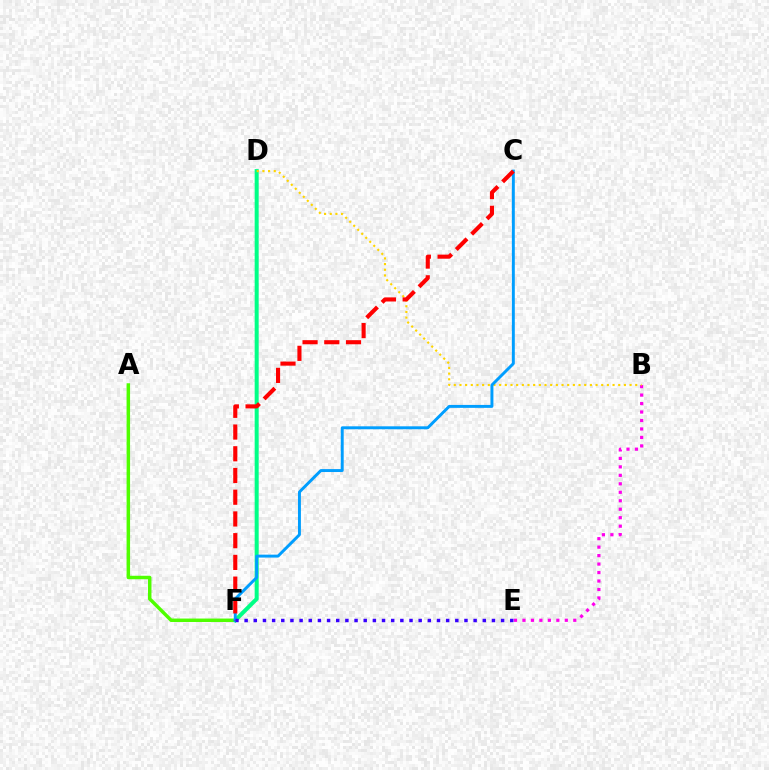{('B', 'E'): [{'color': '#ff00ed', 'line_style': 'dotted', 'thickness': 2.3}], ('A', 'F'): [{'color': '#4fff00', 'line_style': 'solid', 'thickness': 2.5}], ('D', 'F'): [{'color': '#00ff86', 'line_style': 'solid', 'thickness': 2.88}], ('B', 'D'): [{'color': '#ffd500', 'line_style': 'dotted', 'thickness': 1.54}], ('C', 'F'): [{'color': '#009eff', 'line_style': 'solid', 'thickness': 2.11}, {'color': '#ff0000', 'line_style': 'dashed', 'thickness': 2.95}], ('E', 'F'): [{'color': '#3700ff', 'line_style': 'dotted', 'thickness': 2.49}]}